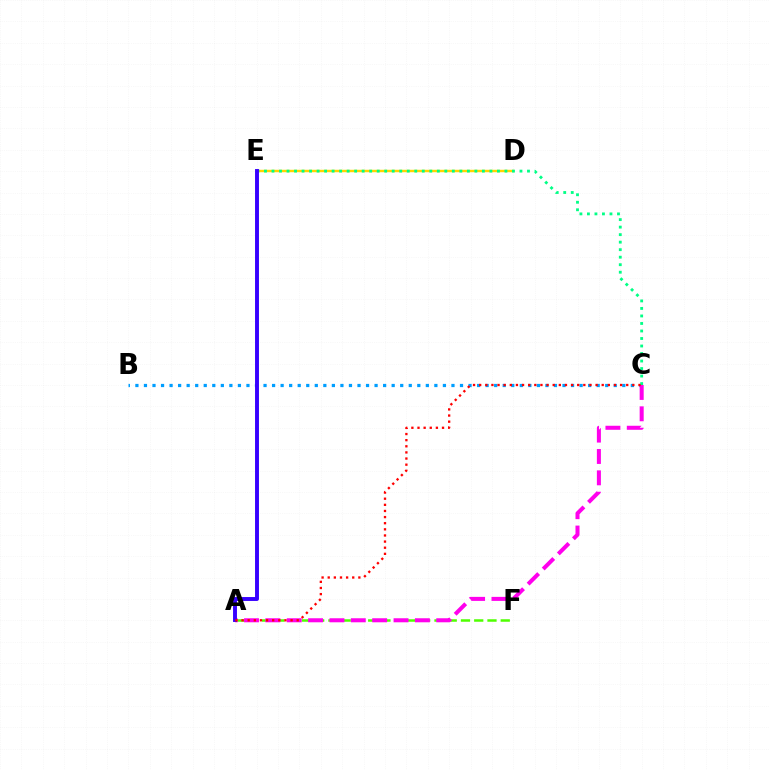{('A', 'F'): [{'color': '#4fff00', 'line_style': 'dashed', 'thickness': 1.8}], ('B', 'C'): [{'color': '#009eff', 'line_style': 'dotted', 'thickness': 2.32}], ('D', 'E'): [{'color': '#ffd500', 'line_style': 'solid', 'thickness': 1.77}], ('A', 'C'): [{'color': '#ff00ed', 'line_style': 'dashed', 'thickness': 2.9}, {'color': '#ff0000', 'line_style': 'dotted', 'thickness': 1.66}], ('C', 'E'): [{'color': '#00ff86', 'line_style': 'dotted', 'thickness': 2.04}], ('A', 'E'): [{'color': '#3700ff', 'line_style': 'solid', 'thickness': 2.82}]}